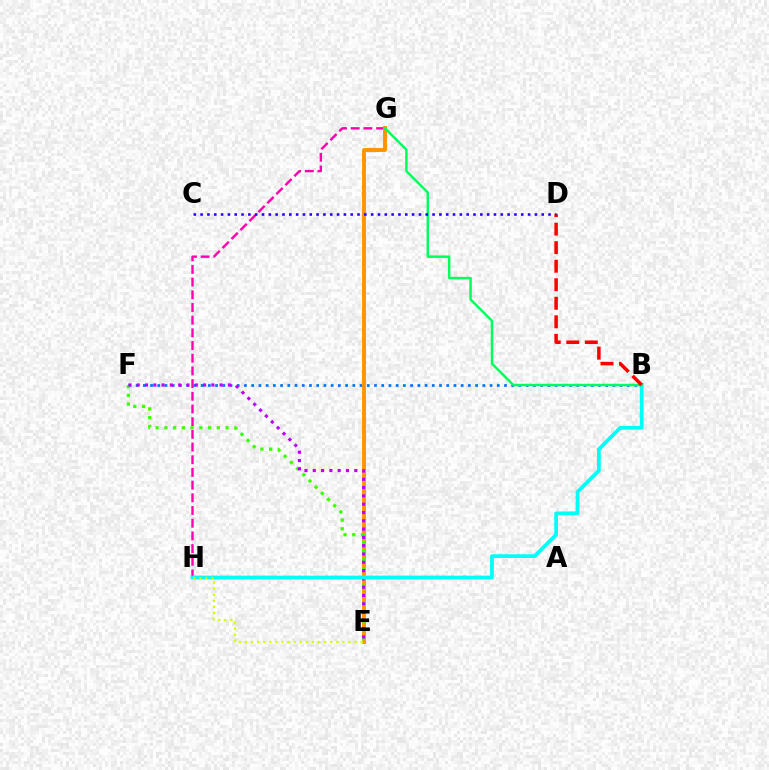{('B', 'F'): [{'color': '#0074ff', 'line_style': 'dotted', 'thickness': 1.96}], ('G', 'H'): [{'color': '#ff00ac', 'line_style': 'dashed', 'thickness': 1.72}], ('E', 'G'): [{'color': '#ff9400', 'line_style': 'solid', 'thickness': 2.79}], ('E', 'F'): [{'color': '#3dff00', 'line_style': 'dotted', 'thickness': 2.37}, {'color': '#b900ff', 'line_style': 'dotted', 'thickness': 2.25}], ('B', 'H'): [{'color': '#00fff6', 'line_style': 'solid', 'thickness': 2.7}], ('B', 'G'): [{'color': '#00ff5c', 'line_style': 'solid', 'thickness': 1.77}], ('E', 'H'): [{'color': '#d1ff00', 'line_style': 'dotted', 'thickness': 1.66}], ('B', 'D'): [{'color': '#ff0000', 'line_style': 'dashed', 'thickness': 2.52}], ('C', 'D'): [{'color': '#2500ff', 'line_style': 'dotted', 'thickness': 1.85}]}